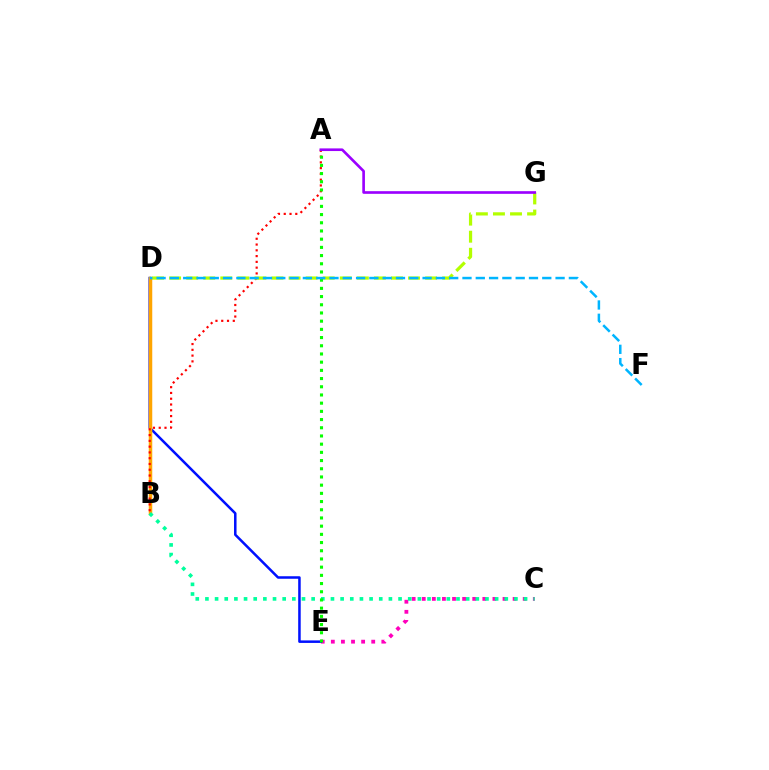{('C', 'E'): [{'color': '#ff00bd', 'line_style': 'dotted', 'thickness': 2.74}], ('D', 'E'): [{'color': '#0010ff', 'line_style': 'solid', 'thickness': 1.81}], ('B', 'D'): [{'color': '#ffa500', 'line_style': 'solid', 'thickness': 2.52}], ('A', 'B'): [{'color': '#ff0000', 'line_style': 'dotted', 'thickness': 1.57}], ('B', 'C'): [{'color': '#00ff9d', 'line_style': 'dotted', 'thickness': 2.62}], ('D', 'G'): [{'color': '#b3ff00', 'line_style': 'dashed', 'thickness': 2.32}], ('A', 'G'): [{'color': '#9b00ff', 'line_style': 'solid', 'thickness': 1.91}], ('A', 'E'): [{'color': '#08ff00', 'line_style': 'dotted', 'thickness': 2.23}], ('D', 'F'): [{'color': '#00b5ff', 'line_style': 'dashed', 'thickness': 1.81}]}